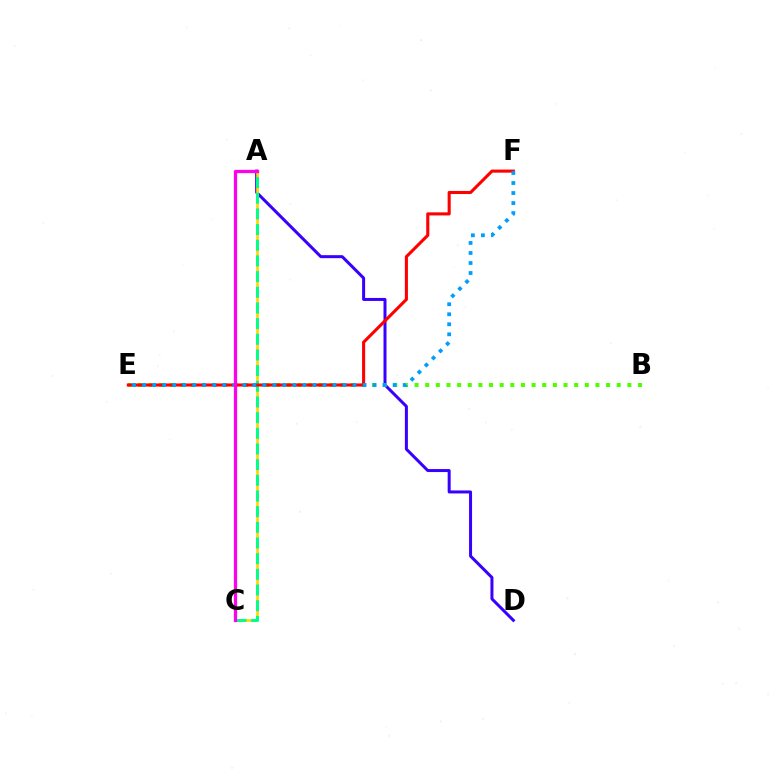{('A', 'D'): [{'color': '#3700ff', 'line_style': 'solid', 'thickness': 2.16}], ('A', 'C'): [{'color': '#ffd500', 'line_style': 'solid', 'thickness': 1.91}, {'color': '#00ff86', 'line_style': 'dashed', 'thickness': 2.13}, {'color': '#ff00ed', 'line_style': 'solid', 'thickness': 2.35}], ('B', 'E'): [{'color': '#4fff00', 'line_style': 'dotted', 'thickness': 2.89}], ('E', 'F'): [{'color': '#ff0000', 'line_style': 'solid', 'thickness': 2.22}, {'color': '#009eff', 'line_style': 'dotted', 'thickness': 2.72}]}